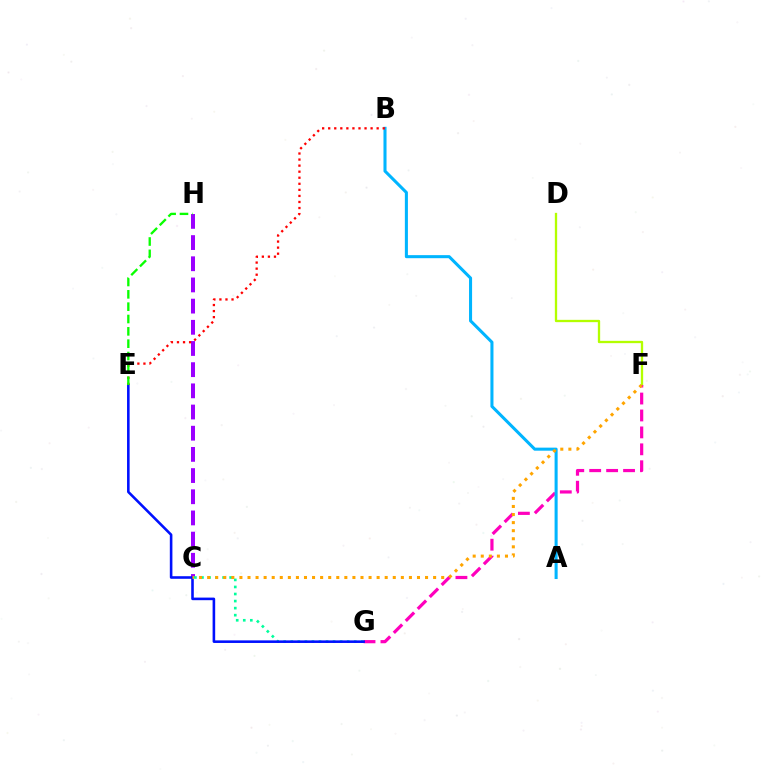{('D', 'F'): [{'color': '#b3ff00', 'line_style': 'solid', 'thickness': 1.66}], ('F', 'G'): [{'color': '#ff00bd', 'line_style': 'dashed', 'thickness': 2.3}], ('C', 'H'): [{'color': '#9b00ff', 'line_style': 'dashed', 'thickness': 2.88}], ('A', 'B'): [{'color': '#00b5ff', 'line_style': 'solid', 'thickness': 2.2}], ('C', 'G'): [{'color': '#00ff9d', 'line_style': 'dotted', 'thickness': 1.92}], ('E', 'G'): [{'color': '#0010ff', 'line_style': 'solid', 'thickness': 1.86}], ('B', 'E'): [{'color': '#ff0000', 'line_style': 'dotted', 'thickness': 1.65}], ('C', 'F'): [{'color': '#ffa500', 'line_style': 'dotted', 'thickness': 2.19}], ('E', 'H'): [{'color': '#08ff00', 'line_style': 'dashed', 'thickness': 1.68}]}